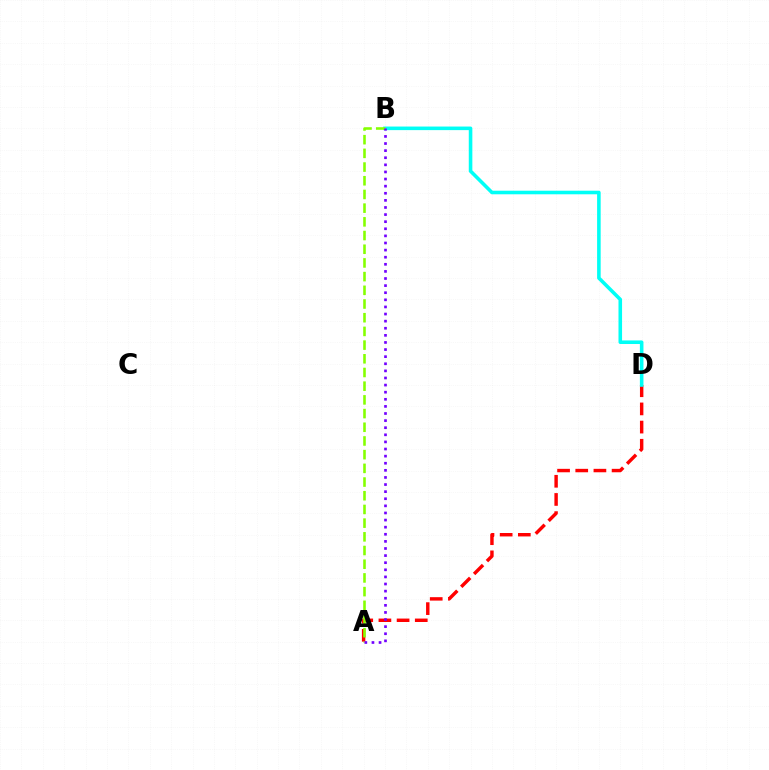{('A', 'D'): [{'color': '#ff0000', 'line_style': 'dashed', 'thickness': 2.47}], ('B', 'D'): [{'color': '#00fff6', 'line_style': 'solid', 'thickness': 2.57}], ('A', 'B'): [{'color': '#84ff00', 'line_style': 'dashed', 'thickness': 1.86}, {'color': '#7200ff', 'line_style': 'dotted', 'thickness': 1.93}]}